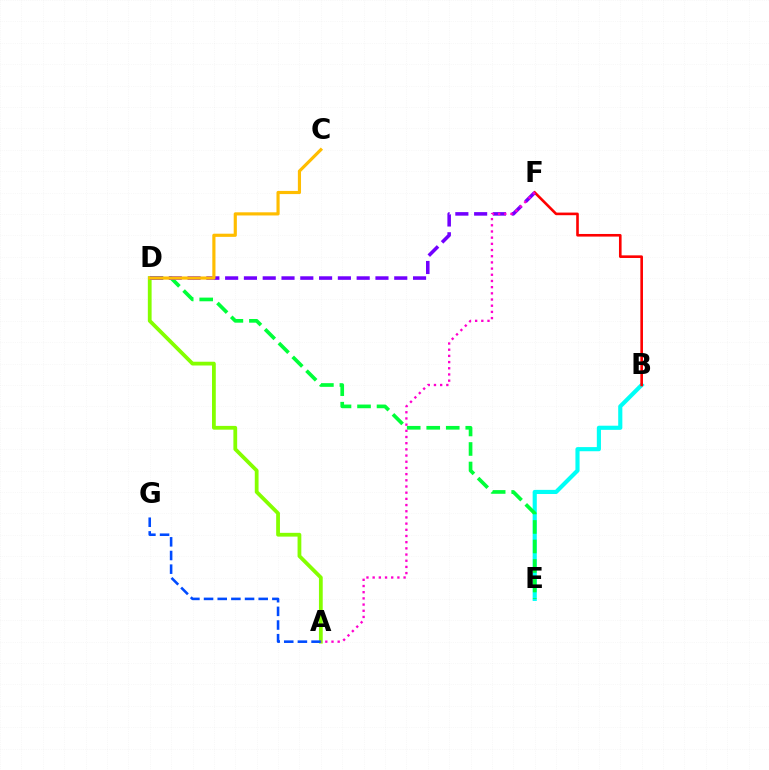{('A', 'D'): [{'color': '#84ff00', 'line_style': 'solid', 'thickness': 2.72}], ('B', 'E'): [{'color': '#00fff6', 'line_style': 'solid', 'thickness': 2.98}], ('D', 'E'): [{'color': '#00ff39', 'line_style': 'dashed', 'thickness': 2.65}], ('A', 'G'): [{'color': '#004bff', 'line_style': 'dashed', 'thickness': 1.86}], ('B', 'F'): [{'color': '#ff0000', 'line_style': 'solid', 'thickness': 1.89}], ('D', 'F'): [{'color': '#7200ff', 'line_style': 'dashed', 'thickness': 2.55}], ('C', 'D'): [{'color': '#ffbd00', 'line_style': 'solid', 'thickness': 2.27}], ('A', 'F'): [{'color': '#ff00cf', 'line_style': 'dotted', 'thickness': 1.68}]}